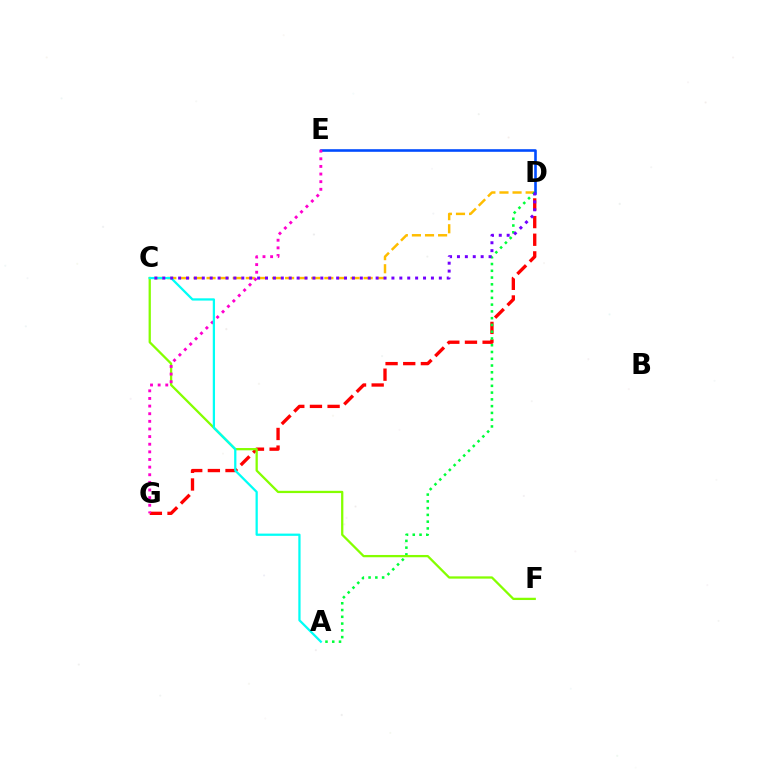{('D', 'G'): [{'color': '#ff0000', 'line_style': 'dashed', 'thickness': 2.4}], ('C', 'D'): [{'color': '#ffbd00', 'line_style': 'dashed', 'thickness': 1.78}, {'color': '#7200ff', 'line_style': 'dotted', 'thickness': 2.15}], ('A', 'D'): [{'color': '#00ff39', 'line_style': 'dotted', 'thickness': 1.84}], ('D', 'E'): [{'color': '#004bff', 'line_style': 'solid', 'thickness': 1.87}], ('C', 'F'): [{'color': '#84ff00', 'line_style': 'solid', 'thickness': 1.64}], ('E', 'G'): [{'color': '#ff00cf', 'line_style': 'dotted', 'thickness': 2.07}], ('A', 'C'): [{'color': '#00fff6', 'line_style': 'solid', 'thickness': 1.62}]}